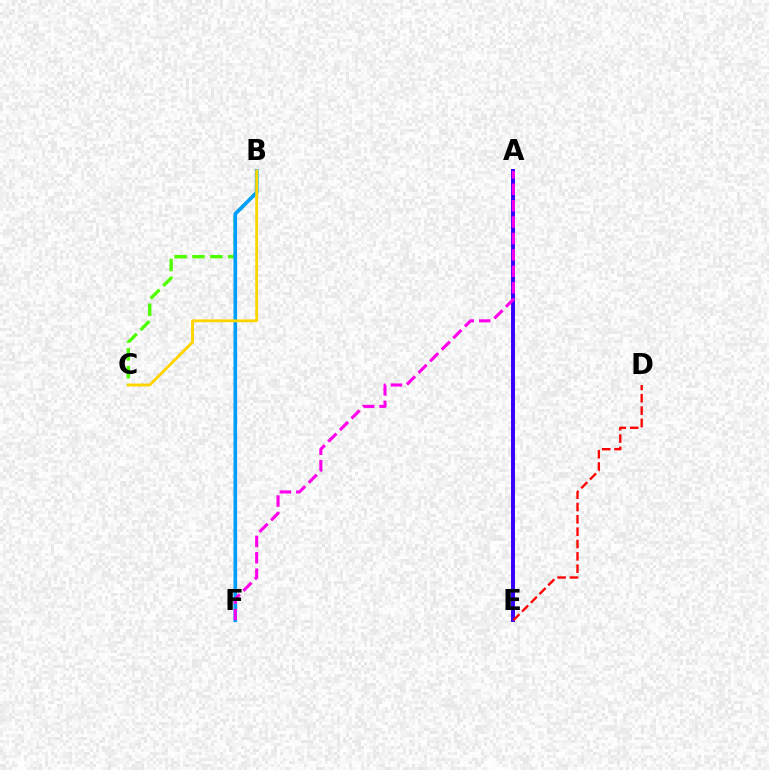{('A', 'E'): [{'color': '#00ff86', 'line_style': 'solid', 'thickness': 1.59}, {'color': '#3700ff', 'line_style': 'solid', 'thickness': 2.84}], ('B', 'C'): [{'color': '#4fff00', 'line_style': 'dashed', 'thickness': 2.43}, {'color': '#ffd500', 'line_style': 'solid', 'thickness': 2.05}], ('B', 'F'): [{'color': '#009eff', 'line_style': 'solid', 'thickness': 2.63}], ('A', 'F'): [{'color': '#ff00ed', 'line_style': 'dashed', 'thickness': 2.23}], ('D', 'E'): [{'color': '#ff0000', 'line_style': 'dashed', 'thickness': 1.68}]}